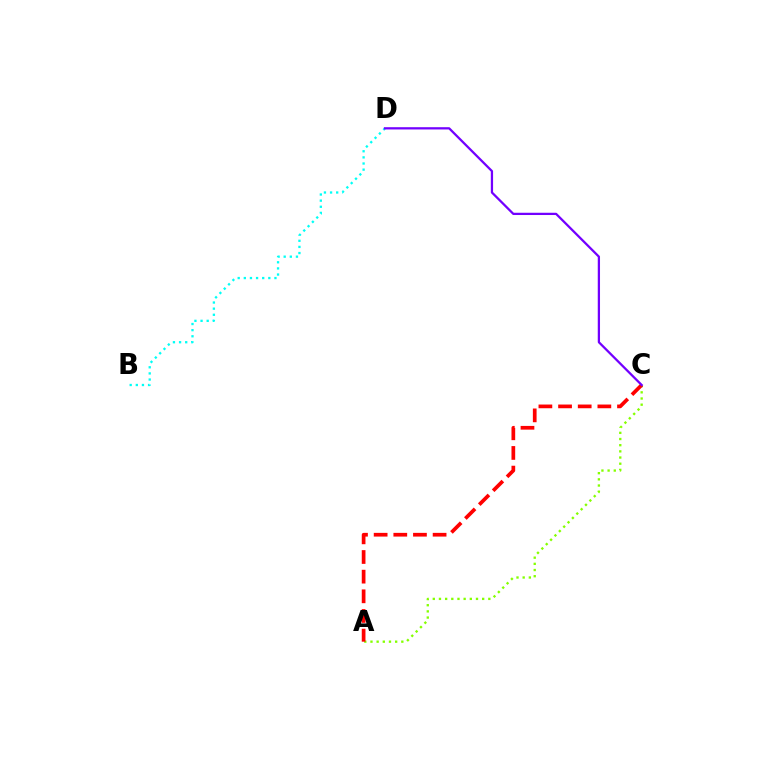{('A', 'C'): [{'color': '#84ff00', 'line_style': 'dotted', 'thickness': 1.68}, {'color': '#ff0000', 'line_style': 'dashed', 'thickness': 2.67}], ('B', 'D'): [{'color': '#00fff6', 'line_style': 'dotted', 'thickness': 1.66}], ('C', 'D'): [{'color': '#7200ff', 'line_style': 'solid', 'thickness': 1.63}]}